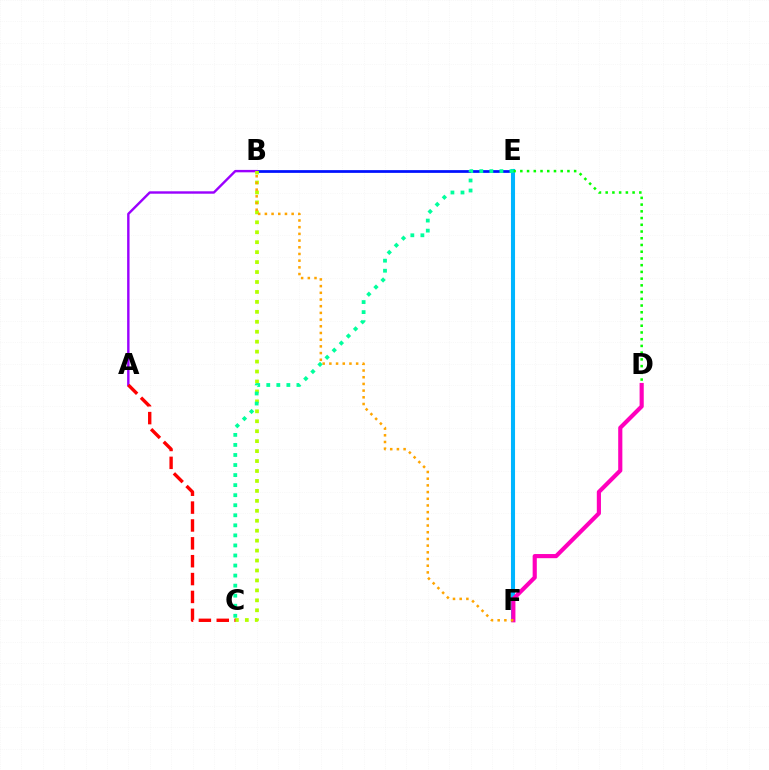{('B', 'E'): [{'color': '#0010ff', 'line_style': 'solid', 'thickness': 1.97}], ('E', 'F'): [{'color': '#00b5ff', 'line_style': 'solid', 'thickness': 2.93}], ('A', 'B'): [{'color': '#9b00ff', 'line_style': 'solid', 'thickness': 1.73}], ('D', 'F'): [{'color': '#ff00bd', 'line_style': 'solid', 'thickness': 2.99}], ('B', 'C'): [{'color': '#b3ff00', 'line_style': 'dotted', 'thickness': 2.7}], ('A', 'C'): [{'color': '#ff0000', 'line_style': 'dashed', 'thickness': 2.43}], ('D', 'E'): [{'color': '#08ff00', 'line_style': 'dotted', 'thickness': 1.83}], ('B', 'F'): [{'color': '#ffa500', 'line_style': 'dotted', 'thickness': 1.82}], ('C', 'E'): [{'color': '#00ff9d', 'line_style': 'dotted', 'thickness': 2.73}]}